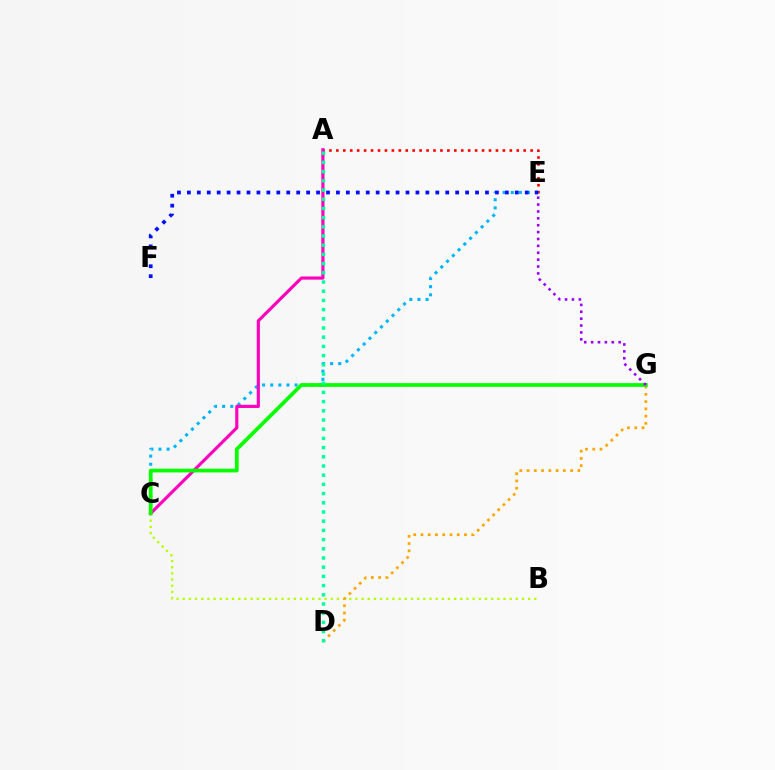{('A', 'E'): [{'color': '#ff0000', 'line_style': 'dotted', 'thickness': 1.89}], ('C', 'E'): [{'color': '#00b5ff', 'line_style': 'dotted', 'thickness': 2.21}], ('B', 'C'): [{'color': '#b3ff00', 'line_style': 'dotted', 'thickness': 1.68}], ('A', 'C'): [{'color': '#ff00bd', 'line_style': 'solid', 'thickness': 2.26}], ('D', 'G'): [{'color': '#ffa500', 'line_style': 'dotted', 'thickness': 1.97}], ('C', 'G'): [{'color': '#08ff00', 'line_style': 'solid', 'thickness': 2.7}], ('E', 'F'): [{'color': '#0010ff', 'line_style': 'dotted', 'thickness': 2.7}], ('A', 'D'): [{'color': '#00ff9d', 'line_style': 'dotted', 'thickness': 2.5}], ('E', 'G'): [{'color': '#9b00ff', 'line_style': 'dotted', 'thickness': 1.87}]}